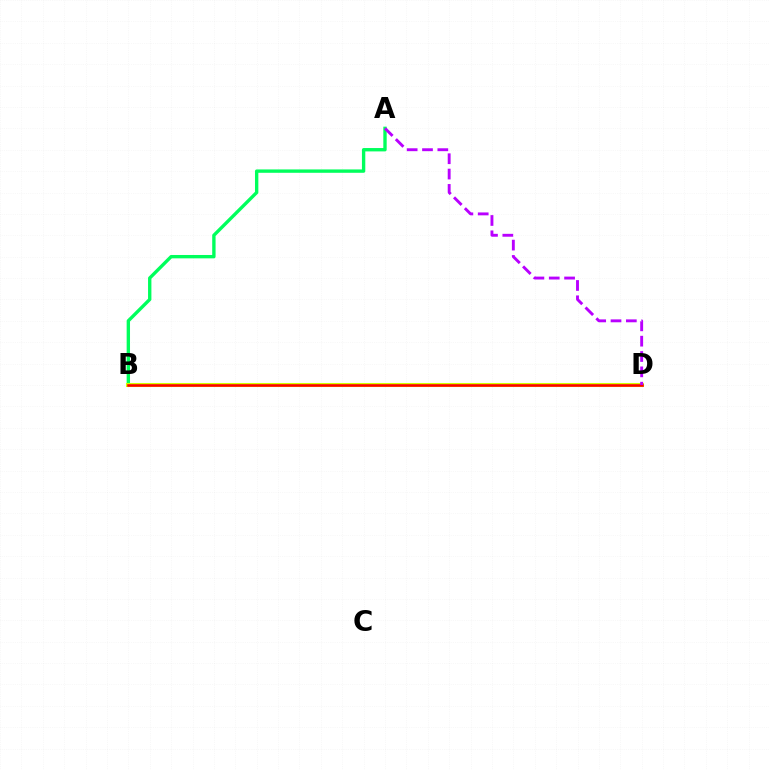{('A', 'B'): [{'color': '#00ff5c', 'line_style': 'solid', 'thickness': 2.42}], ('B', 'D'): [{'color': '#0074ff', 'line_style': 'dotted', 'thickness': 1.63}, {'color': '#d1ff00', 'line_style': 'solid', 'thickness': 2.91}, {'color': '#ff0000', 'line_style': 'solid', 'thickness': 1.85}], ('A', 'D'): [{'color': '#b900ff', 'line_style': 'dashed', 'thickness': 2.08}]}